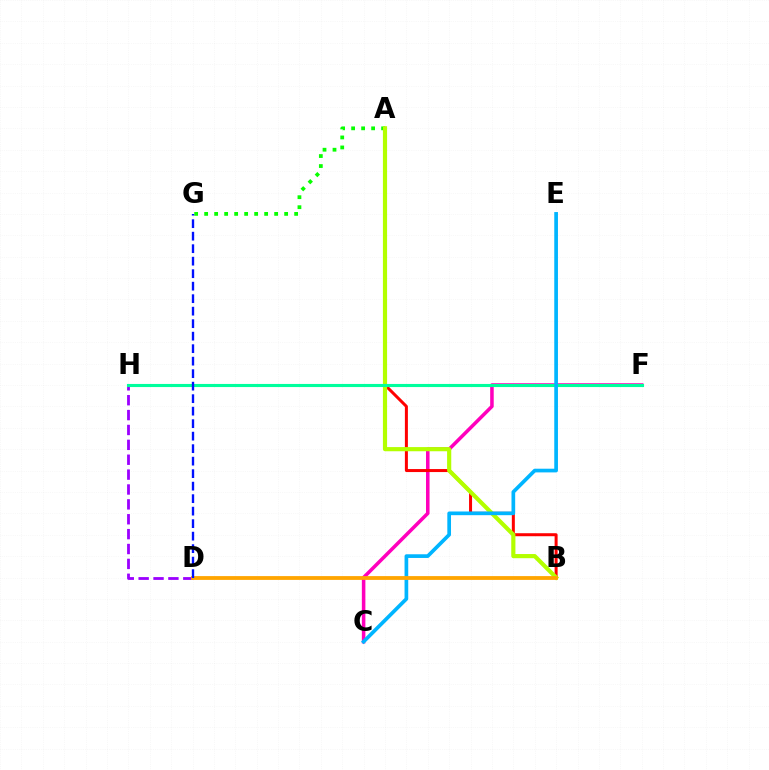{('A', 'G'): [{'color': '#08ff00', 'line_style': 'dotted', 'thickness': 2.72}], ('C', 'F'): [{'color': '#ff00bd', 'line_style': 'solid', 'thickness': 2.55}], ('A', 'B'): [{'color': '#ff0000', 'line_style': 'solid', 'thickness': 2.16}, {'color': '#b3ff00', 'line_style': 'solid', 'thickness': 3.0}], ('D', 'H'): [{'color': '#9b00ff', 'line_style': 'dashed', 'thickness': 2.02}], ('F', 'H'): [{'color': '#00ff9d', 'line_style': 'solid', 'thickness': 2.24}], ('C', 'E'): [{'color': '#00b5ff', 'line_style': 'solid', 'thickness': 2.65}], ('B', 'D'): [{'color': '#ffa500', 'line_style': 'solid', 'thickness': 2.74}], ('D', 'G'): [{'color': '#0010ff', 'line_style': 'dashed', 'thickness': 1.7}]}